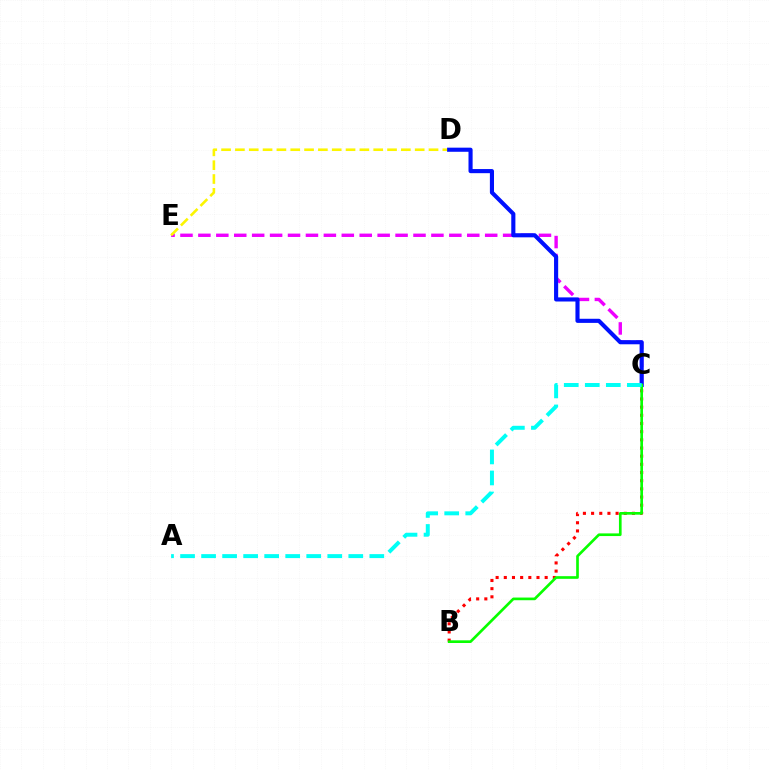{('C', 'E'): [{'color': '#ee00ff', 'line_style': 'dashed', 'thickness': 2.44}], ('D', 'E'): [{'color': '#fcf500', 'line_style': 'dashed', 'thickness': 1.88}], ('B', 'C'): [{'color': '#ff0000', 'line_style': 'dotted', 'thickness': 2.22}, {'color': '#08ff00', 'line_style': 'solid', 'thickness': 1.92}], ('C', 'D'): [{'color': '#0010ff', 'line_style': 'solid', 'thickness': 2.96}], ('A', 'C'): [{'color': '#00fff6', 'line_style': 'dashed', 'thickness': 2.86}]}